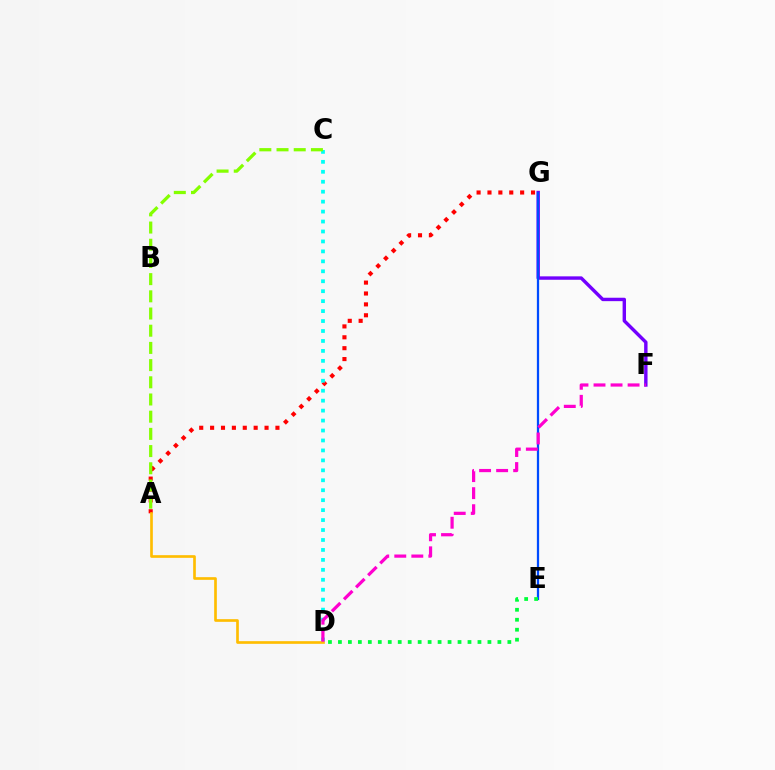{('F', 'G'): [{'color': '#7200ff', 'line_style': 'solid', 'thickness': 2.46}], ('E', 'G'): [{'color': '#004bff', 'line_style': 'solid', 'thickness': 1.62}], ('A', 'G'): [{'color': '#ff0000', 'line_style': 'dotted', 'thickness': 2.96}], ('C', 'D'): [{'color': '#00fff6', 'line_style': 'dotted', 'thickness': 2.7}], ('D', 'E'): [{'color': '#00ff39', 'line_style': 'dotted', 'thickness': 2.71}], ('A', 'C'): [{'color': '#84ff00', 'line_style': 'dashed', 'thickness': 2.34}], ('A', 'D'): [{'color': '#ffbd00', 'line_style': 'solid', 'thickness': 1.92}], ('D', 'F'): [{'color': '#ff00cf', 'line_style': 'dashed', 'thickness': 2.31}]}